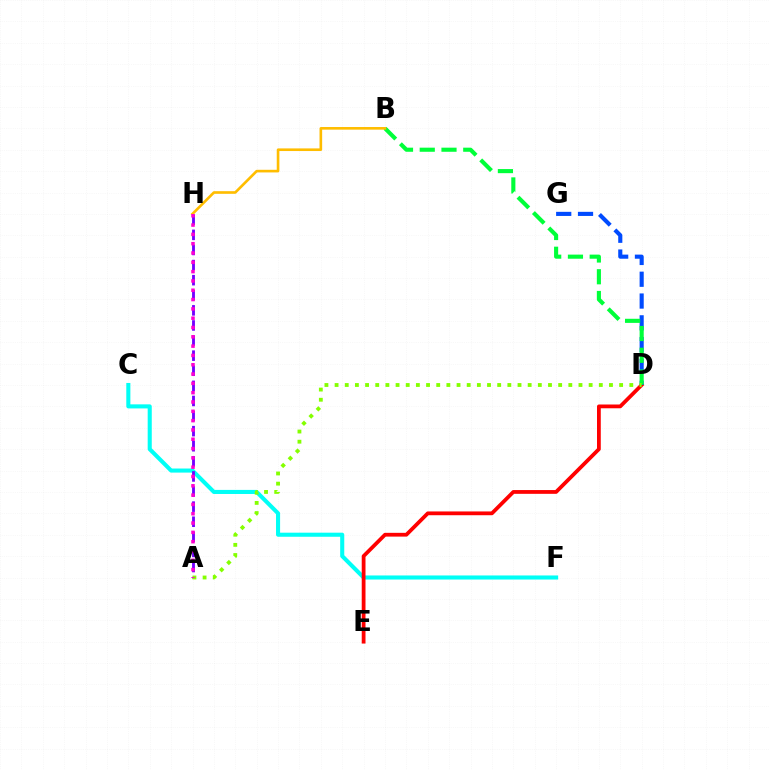{('C', 'F'): [{'color': '#00fff6', 'line_style': 'solid', 'thickness': 2.93}], ('D', 'E'): [{'color': '#ff0000', 'line_style': 'solid', 'thickness': 2.72}], ('D', 'G'): [{'color': '#004bff', 'line_style': 'dashed', 'thickness': 2.96}], ('A', 'H'): [{'color': '#7200ff', 'line_style': 'dashed', 'thickness': 2.05}, {'color': '#ff00cf', 'line_style': 'dotted', 'thickness': 2.53}], ('B', 'D'): [{'color': '#00ff39', 'line_style': 'dashed', 'thickness': 2.96}], ('B', 'H'): [{'color': '#ffbd00', 'line_style': 'solid', 'thickness': 1.9}], ('A', 'D'): [{'color': '#84ff00', 'line_style': 'dotted', 'thickness': 2.76}]}